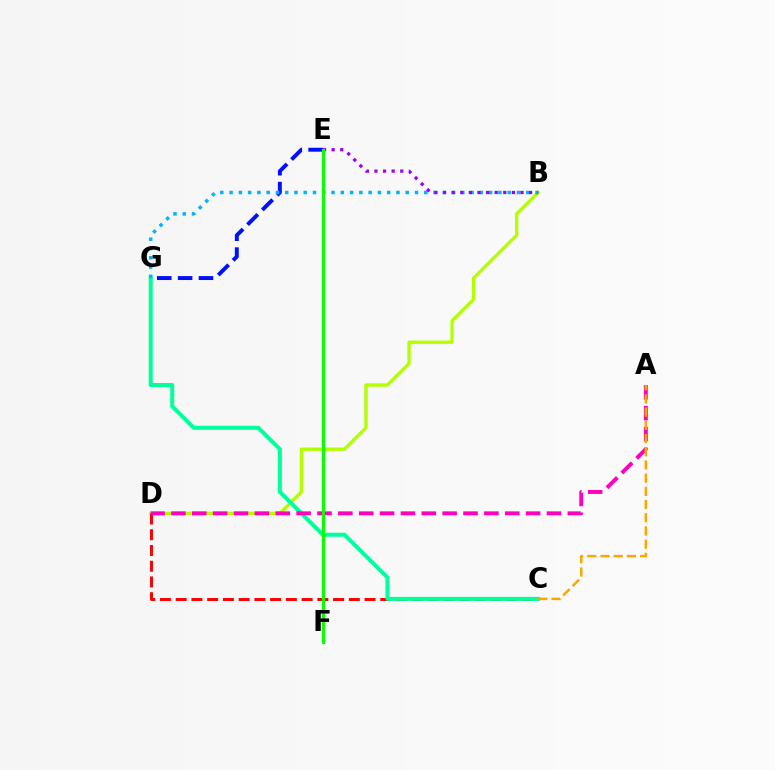{('B', 'D'): [{'color': '#b3ff00', 'line_style': 'solid', 'thickness': 2.41}], ('C', 'D'): [{'color': '#ff0000', 'line_style': 'dashed', 'thickness': 2.14}], ('E', 'G'): [{'color': '#0010ff', 'line_style': 'dashed', 'thickness': 2.83}], ('C', 'G'): [{'color': '#00ff9d', 'line_style': 'solid', 'thickness': 2.89}], ('B', 'G'): [{'color': '#00b5ff', 'line_style': 'dotted', 'thickness': 2.52}], ('A', 'D'): [{'color': '#ff00bd', 'line_style': 'dashed', 'thickness': 2.83}], ('B', 'E'): [{'color': '#9b00ff', 'line_style': 'dotted', 'thickness': 2.34}], ('E', 'F'): [{'color': '#08ff00', 'line_style': 'solid', 'thickness': 2.22}], ('A', 'C'): [{'color': '#ffa500', 'line_style': 'dashed', 'thickness': 1.79}]}